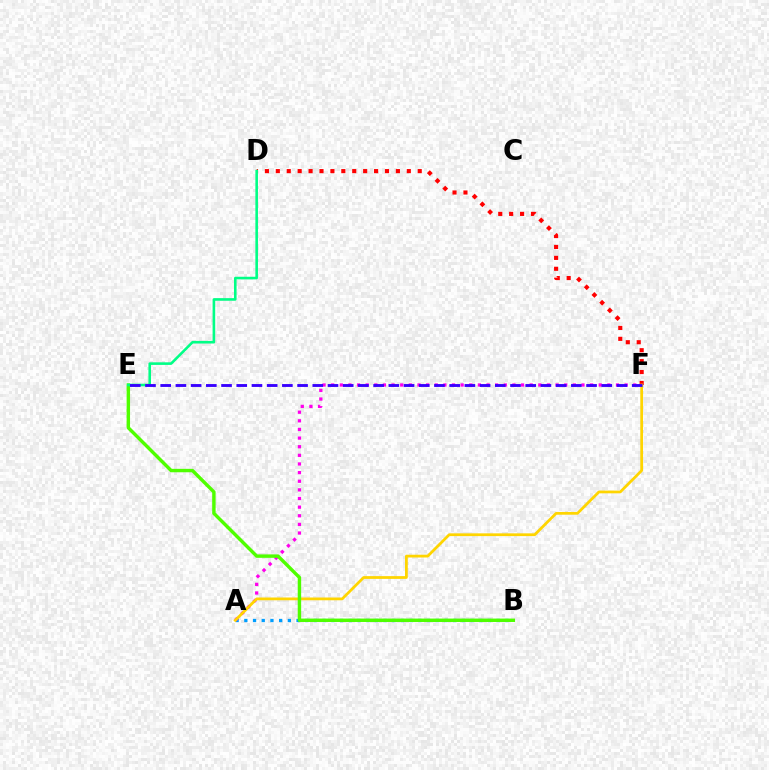{('A', 'B'): [{'color': '#009eff', 'line_style': 'dotted', 'thickness': 2.36}], ('D', 'F'): [{'color': '#ff0000', 'line_style': 'dotted', 'thickness': 2.97}], ('A', 'F'): [{'color': '#ff00ed', 'line_style': 'dotted', 'thickness': 2.35}, {'color': '#ffd500', 'line_style': 'solid', 'thickness': 1.99}], ('B', 'E'): [{'color': '#4fff00', 'line_style': 'solid', 'thickness': 2.46}], ('D', 'E'): [{'color': '#00ff86', 'line_style': 'solid', 'thickness': 1.87}], ('E', 'F'): [{'color': '#3700ff', 'line_style': 'dashed', 'thickness': 2.07}]}